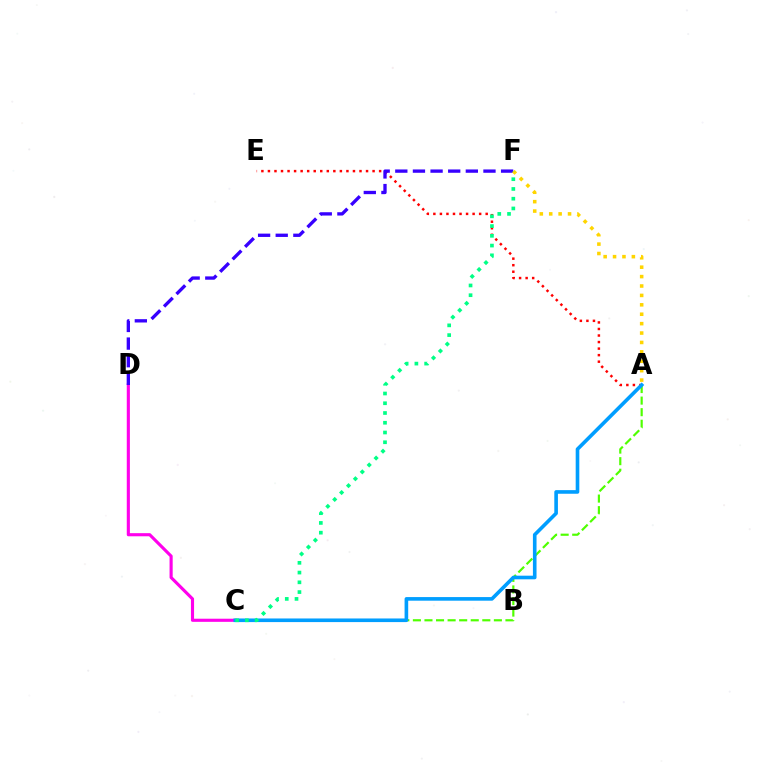{('A', 'E'): [{'color': '#ff0000', 'line_style': 'dotted', 'thickness': 1.78}], ('C', 'D'): [{'color': '#ff00ed', 'line_style': 'solid', 'thickness': 2.25}], ('A', 'C'): [{'color': '#4fff00', 'line_style': 'dashed', 'thickness': 1.57}, {'color': '#009eff', 'line_style': 'solid', 'thickness': 2.61}], ('D', 'F'): [{'color': '#3700ff', 'line_style': 'dashed', 'thickness': 2.4}], ('A', 'F'): [{'color': '#ffd500', 'line_style': 'dotted', 'thickness': 2.56}], ('C', 'F'): [{'color': '#00ff86', 'line_style': 'dotted', 'thickness': 2.65}]}